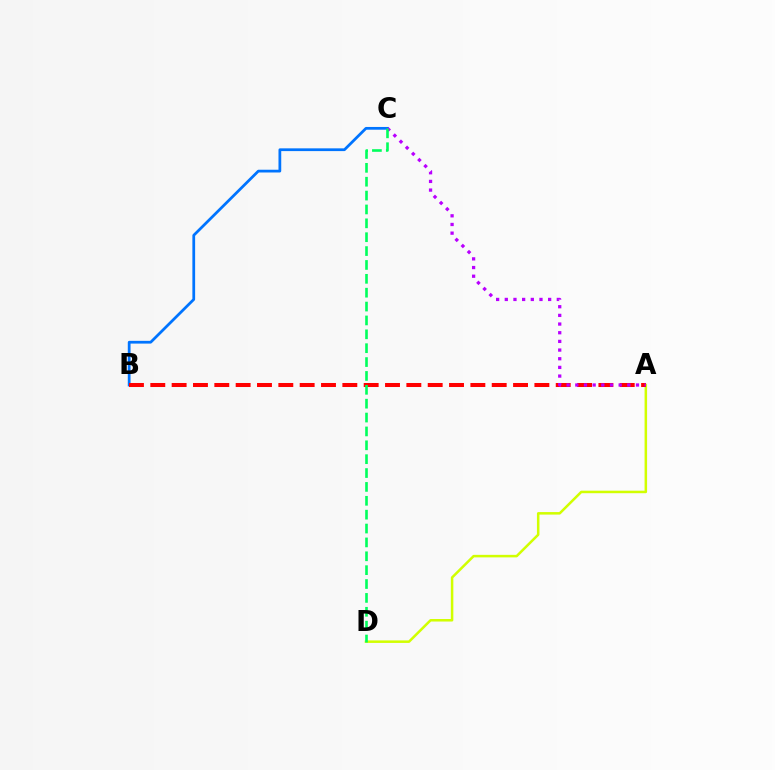{('A', 'D'): [{'color': '#d1ff00', 'line_style': 'solid', 'thickness': 1.81}], ('B', 'C'): [{'color': '#0074ff', 'line_style': 'solid', 'thickness': 1.98}], ('A', 'B'): [{'color': '#ff0000', 'line_style': 'dashed', 'thickness': 2.9}], ('A', 'C'): [{'color': '#b900ff', 'line_style': 'dotted', 'thickness': 2.36}], ('C', 'D'): [{'color': '#00ff5c', 'line_style': 'dashed', 'thickness': 1.88}]}